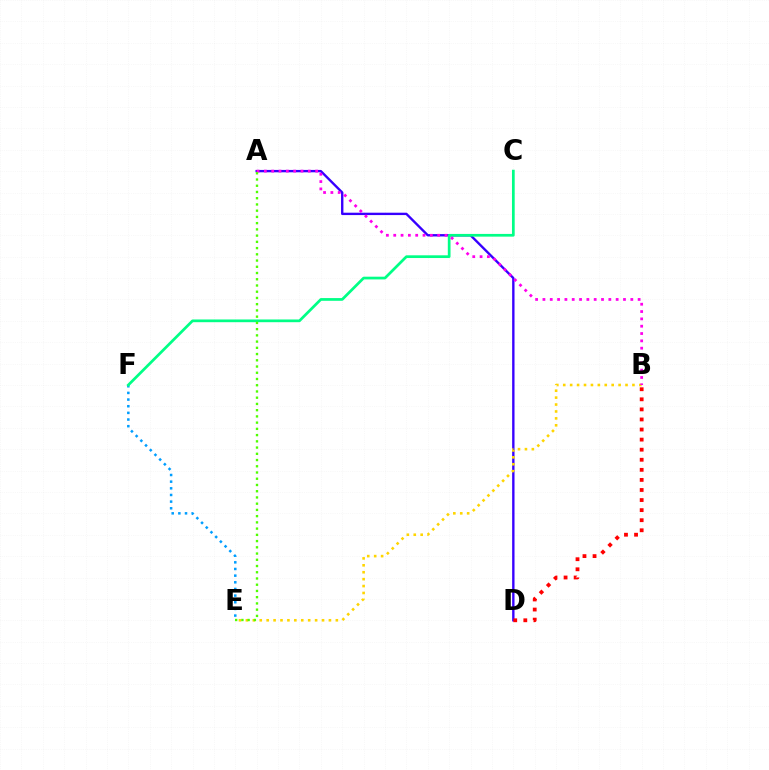{('A', 'D'): [{'color': '#3700ff', 'line_style': 'solid', 'thickness': 1.71}], ('E', 'F'): [{'color': '#009eff', 'line_style': 'dotted', 'thickness': 1.81}], ('C', 'F'): [{'color': '#00ff86', 'line_style': 'solid', 'thickness': 1.96}], ('B', 'E'): [{'color': '#ffd500', 'line_style': 'dotted', 'thickness': 1.88}], ('A', 'B'): [{'color': '#ff00ed', 'line_style': 'dotted', 'thickness': 1.99}], ('A', 'E'): [{'color': '#4fff00', 'line_style': 'dotted', 'thickness': 1.69}], ('B', 'D'): [{'color': '#ff0000', 'line_style': 'dotted', 'thickness': 2.74}]}